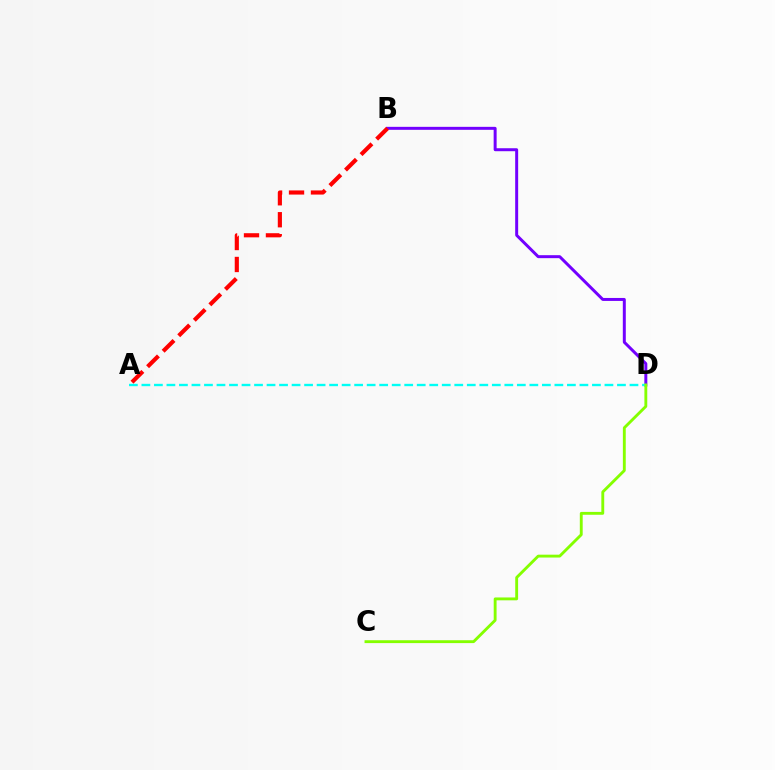{('B', 'D'): [{'color': '#7200ff', 'line_style': 'solid', 'thickness': 2.14}], ('A', 'D'): [{'color': '#00fff6', 'line_style': 'dashed', 'thickness': 1.7}], ('C', 'D'): [{'color': '#84ff00', 'line_style': 'solid', 'thickness': 2.06}], ('A', 'B'): [{'color': '#ff0000', 'line_style': 'dashed', 'thickness': 2.98}]}